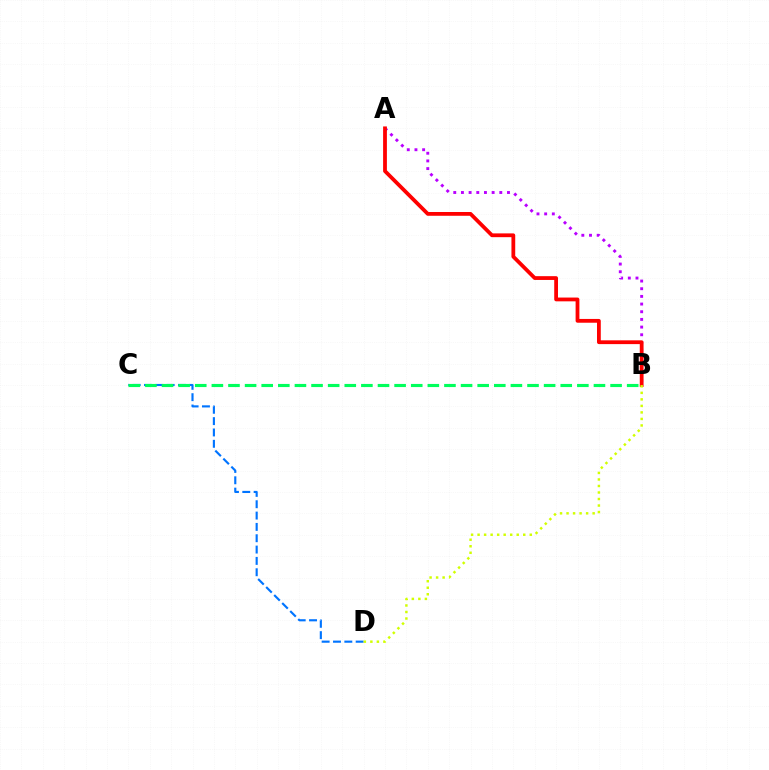{('C', 'D'): [{'color': '#0074ff', 'line_style': 'dashed', 'thickness': 1.54}], ('A', 'B'): [{'color': '#b900ff', 'line_style': 'dotted', 'thickness': 2.08}, {'color': '#ff0000', 'line_style': 'solid', 'thickness': 2.73}], ('B', 'C'): [{'color': '#00ff5c', 'line_style': 'dashed', 'thickness': 2.26}], ('B', 'D'): [{'color': '#d1ff00', 'line_style': 'dotted', 'thickness': 1.77}]}